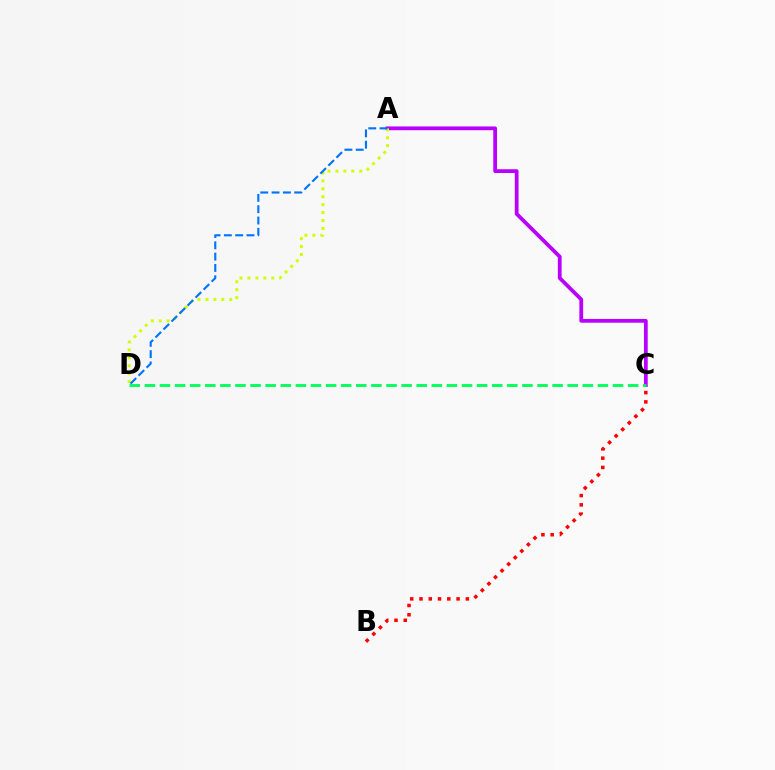{('A', 'C'): [{'color': '#b900ff', 'line_style': 'solid', 'thickness': 2.72}], ('C', 'D'): [{'color': '#00ff5c', 'line_style': 'dashed', 'thickness': 2.05}], ('A', 'D'): [{'color': '#d1ff00', 'line_style': 'dotted', 'thickness': 2.15}, {'color': '#0074ff', 'line_style': 'dashed', 'thickness': 1.54}], ('B', 'C'): [{'color': '#ff0000', 'line_style': 'dotted', 'thickness': 2.52}]}